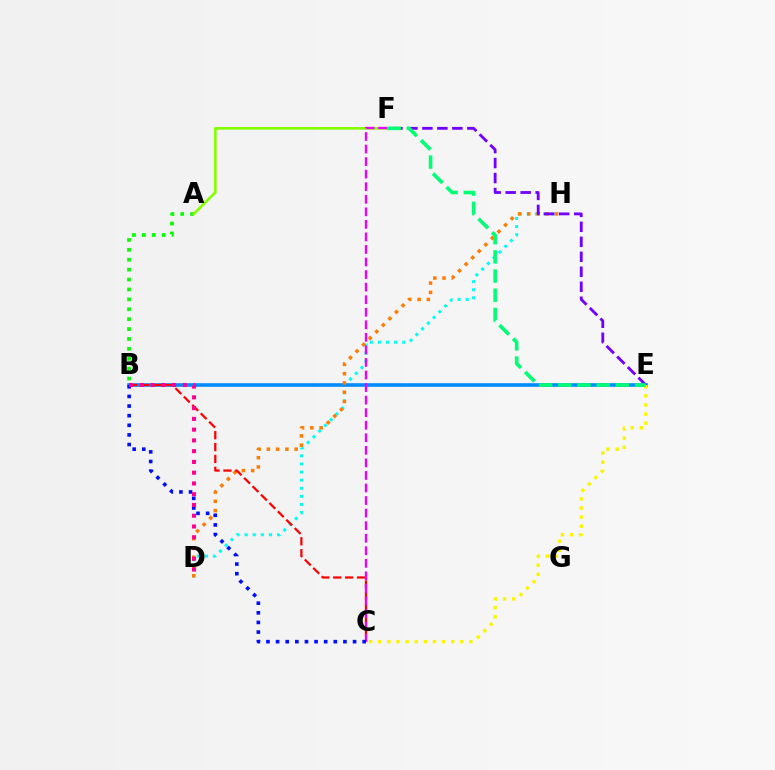{('A', 'B'): [{'color': '#08ff00', 'line_style': 'dotted', 'thickness': 2.69}], ('D', 'H'): [{'color': '#00fff6', 'line_style': 'dotted', 'thickness': 2.2}, {'color': '#ff7c00', 'line_style': 'dotted', 'thickness': 2.52}], ('B', 'E'): [{'color': '#008cff', 'line_style': 'solid', 'thickness': 2.6}], ('A', 'F'): [{'color': '#84ff00', 'line_style': 'solid', 'thickness': 1.92}], ('C', 'E'): [{'color': '#fcf500', 'line_style': 'dotted', 'thickness': 2.48}], ('B', 'C'): [{'color': '#ff0000', 'line_style': 'dashed', 'thickness': 1.61}, {'color': '#0010ff', 'line_style': 'dotted', 'thickness': 2.61}], ('E', 'F'): [{'color': '#7200ff', 'line_style': 'dashed', 'thickness': 2.04}, {'color': '#00ff74', 'line_style': 'dashed', 'thickness': 2.61}], ('C', 'F'): [{'color': '#ee00ff', 'line_style': 'dashed', 'thickness': 1.71}], ('B', 'D'): [{'color': '#ff0094', 'line_style': 'dotted', 'thickness': 2.92}]}